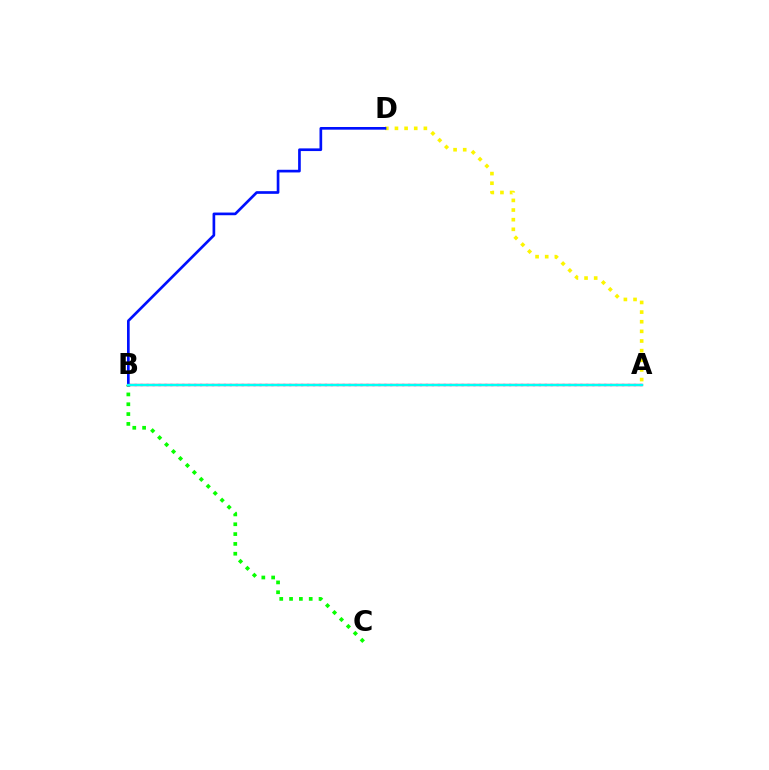{('A', 'D'): [{'color': '#fcf500', 'line_style': 'dotted', 'thickness': 2.62}], ('A', 'B'): [{'color': '#ff0000', 'line_style': 'solid', 'thickness': 1.62}, {'color': '#ee00ff', 'line_style': 'dotted', 'thickness': 1.61}, {'color': '#00fff6', 'line_style': 'solid', 'thickness': 1.67}], ('B', 'C'): [{'color': '#08ff00', 'line_style': 'dotted', 'thickness': 2.67}], ('B', 'D'): [{'color': '#0010ff', 'line_style': 'solid', 'thickness': 1.92}]}